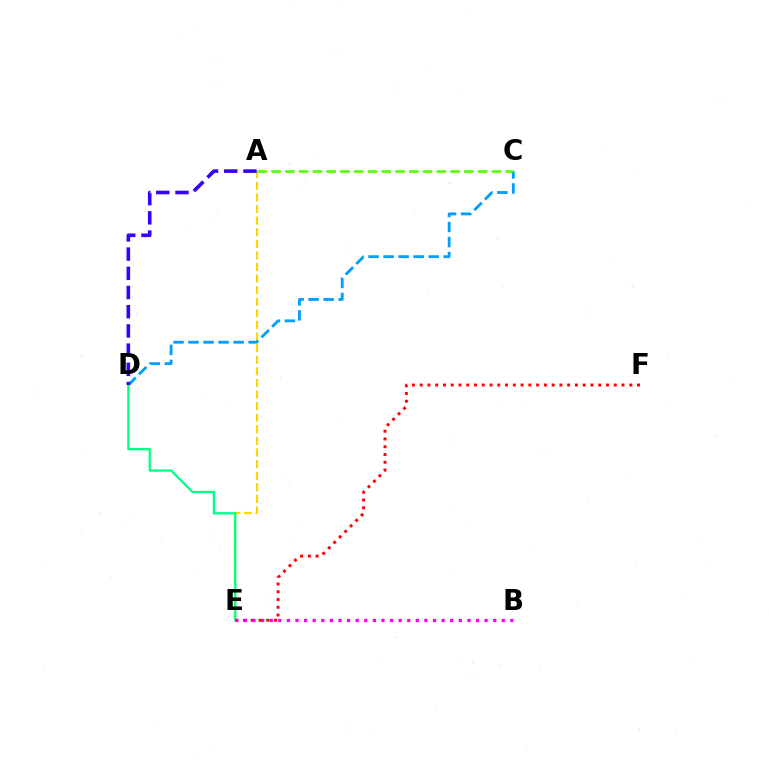{('A', 'E'): [{'color': '#ffd500', 'line_style': 'dashed', 'thickness': 1.57}], ('C', 'D'): [{'color': '#009eff', 'line_style': 'dashed', 'thickness': 2.04}], ('D', 'E'): [{'color': '#00ff86', 'line_style': 'solid', 'thickness': 1.63}], ('E', 'F'): [{'color': '#ff0000', 'line_style': 'dotted', 'thickness': 2.11}], ('A', 'D'): [{'color': '#3700ff', 'line_style': 'dashed', 'thickness': 2.61}], ('B', 'E'): [{'color': '#ff00ed', 'line_style': 'dotted', 'thickness': 2.34}], ('A', 'C'): [{'color': '#4fff00', 'line_style': 'dashed', 'thickness': 1.87}]}